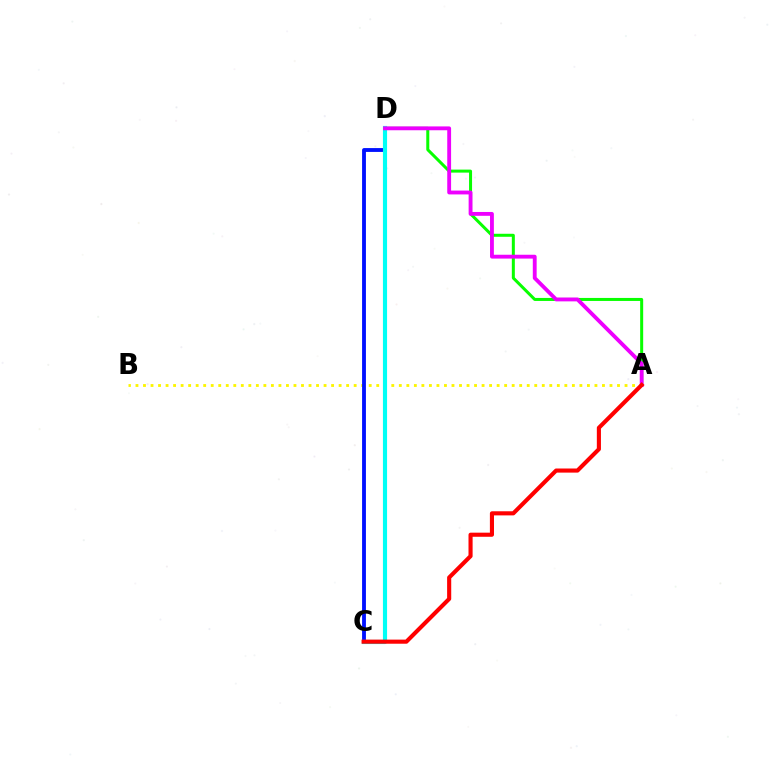{('A', 'B'): [{'color': '#fcf500', 'line_style': 'dotted', 'thickness': 2.04}], ('A', 'D'): [{'color': '#08ff00', 'line_style': 'solid', 'thickness': 2.17}, {'color': '#ee00ff', 'line_style': 'solid', 'thickness': 2.77}], ('C', 'D'): [{'color': '#0010ff', 'line_style': 'solid', 'thickness': 2.77}, {'color': '#00fff6', 'line_style': 'solid', 'thickness': 2.98}], ('A', 'C'): [{'color': '#ff0000', 'line_style': 'solid', 'thickness': 2.96}]}